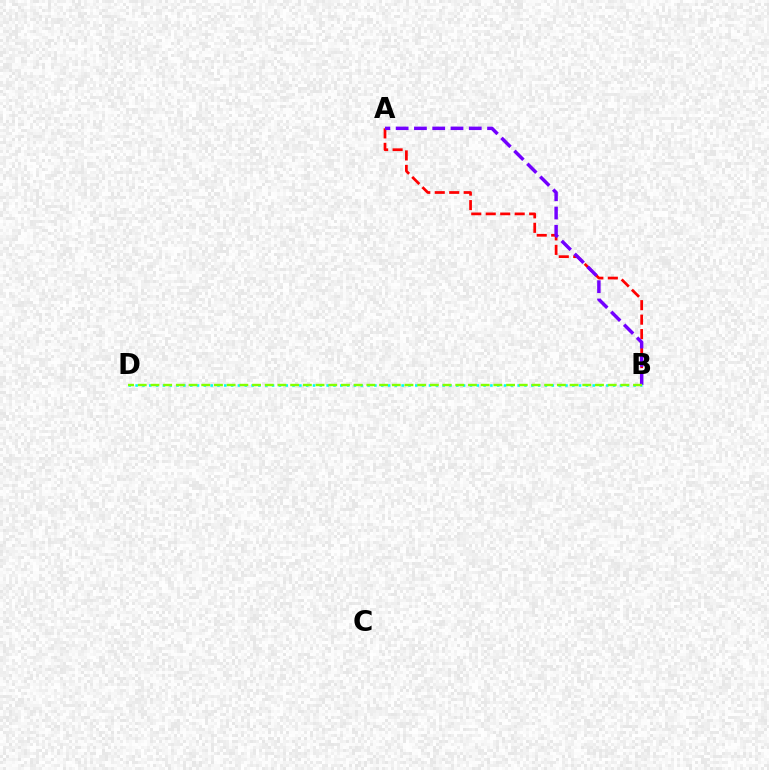{('A', 'B'): [{'color': '#ff0000', 'line_style': 'dashed', 'thickness': 1.97}, {'color': '#7200ff', 'line_style': 'dashed', 'thickness': 2.48}], ('B', 'D'): [{'color': '#00fff6', 'line_style': 'dotted', 'thickness': 1.85}, {'color': '#84ff00', 'line_style': 'dashed', 'thickness': 1.73}]}